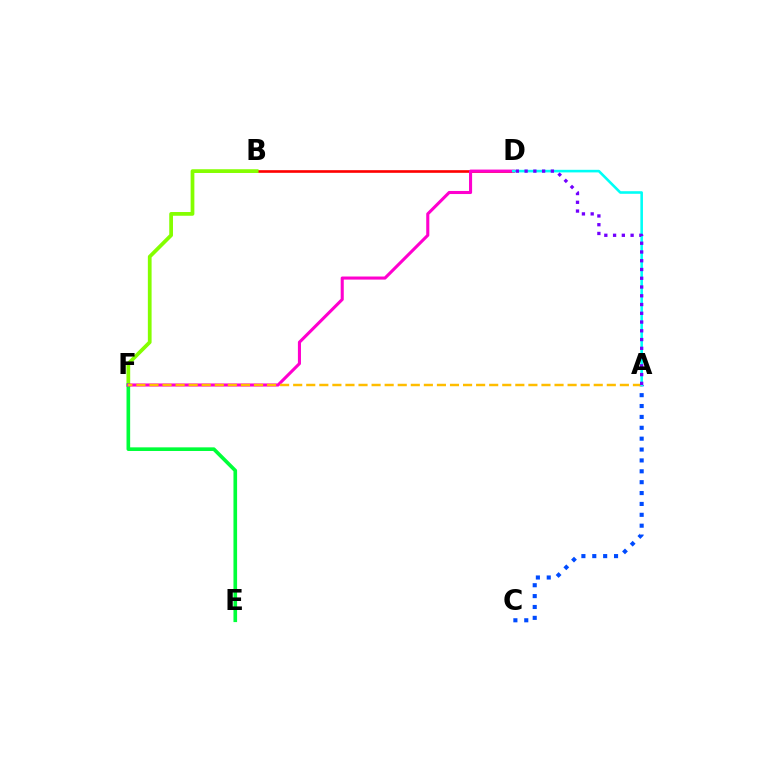{('B', 'D'): [{'color': '#ff0000', 'line_style': 'solid', 'thickness': 1.9}], ('B', 'F'): [{'color': '#84ff00', 'line_style': 'solid', 'thickness': 2.69}], ('E', 'F'): [{'color': '#00ff39', 'line_style': 'solid', 'thickness': 2.62}], ('A', 'C'): [{'color': '#004bff', 'line_style': 'dotted', 'thickness': 2.96}], ('D', 'F'): [{'color': '#ff00cf', 'line_style': 'solid', 'thickness': 2.22}], ('A', 'F'): [{'color': '#ffbd00', 'line_style': 'dashed', 'thickness': 1.78}], ('A', 'D'): [{'color': '#00fff6', 'line_style': 'solid', 'thickness': 1.86}, {'color': '#7200ff', 'line_style': 'dotted', 'thickness': 2.38}]}